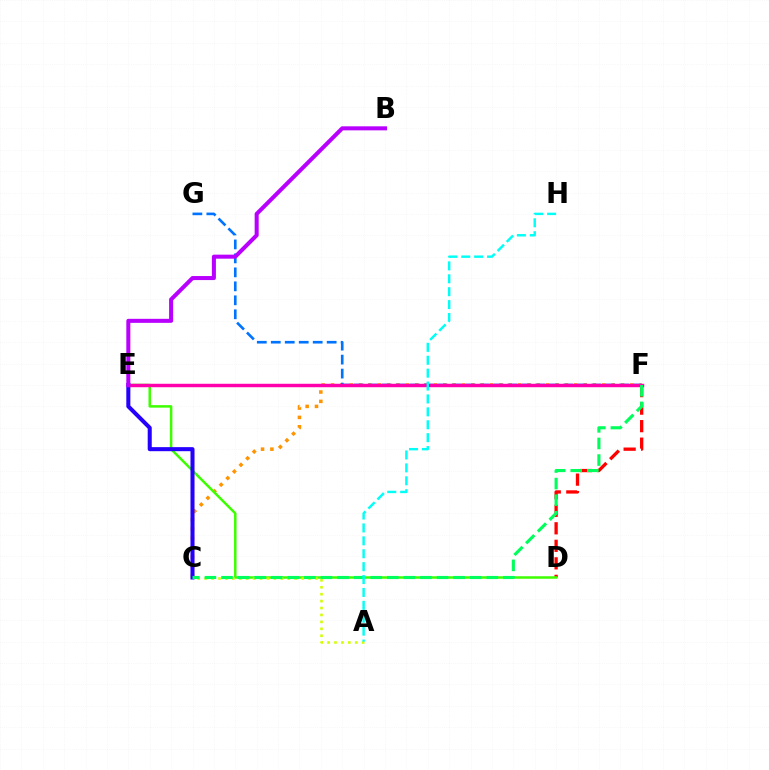{('C', 'F'): [{'color': '#ff9400', 'line_style': 'dotted', 'thickness': 2.54}, {'color': '#00ff5c', 'line_style': 'dashed', 'thickness': 2.25}], ('D', 'F'): [{'color': '#ff0000', 'line_style': 'dashed', 'thickness': 2.38}], ('D', 'E'): [{'color': '#3dff00', 'line_style': 'solid', 'thickness': 1.8}], ('F', 'G'): [{'color': '#0074ff', 'line_style': 'dashed', 'thickness': 1.9}], ('A', 'C'): [{'color': '#d1ff00', 'line_style': 'dotted', 'thickness': 1.88}], ('C', 'E'): [{'color': '#2500ff', 'line_style': 'solid', 'thickness': 2.92}], ('E', 'F'): [{'color': '#ff00ac', 'line_style': 'solid', 'thickness': 2.49}], ('B', 'E'): [{'color': '#b900ff', 'line_style': 'solid', 'thickness': 2.9}], ('A', 'H'): [{'color': '#00fff6', 'line_style': 'dashed', 'thickness': 1.75}]}